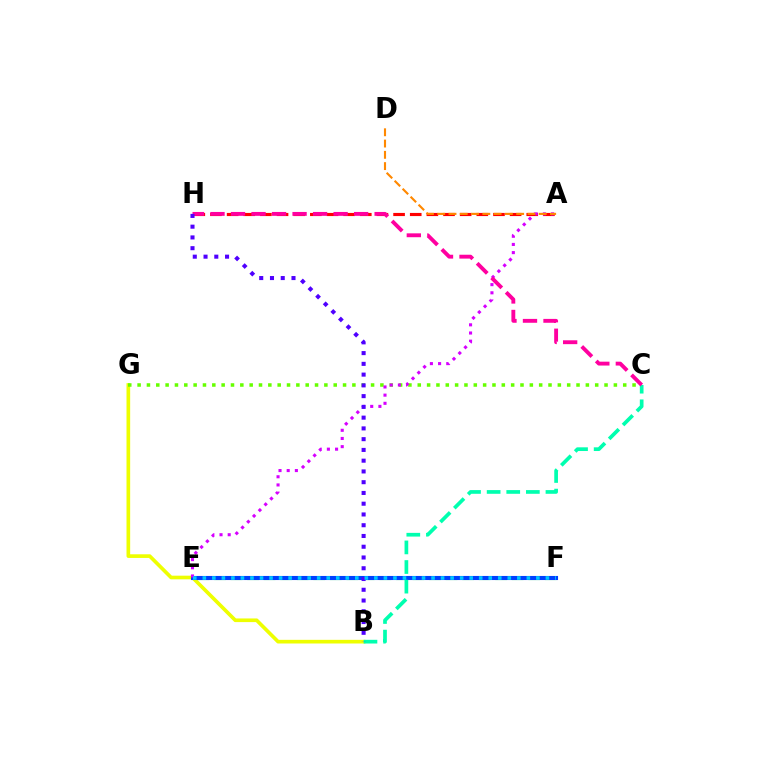{('B', 'G'): [{'color': '#eeff00', 'line_style': 'solid', 'thickness': 2.63}], ('E', 'F'): [{'color': '#00ff27', 'line_style': 'dashed', 'thickness': 2.25}, {'color': '#003fff', 'line_style': 'solid', 'thickness': 2.94}, {'color': '#00c7ff', 'line_style': 'dotted', 'thickness': 2.59}], ('C', 'G'): [{'color': '#66ff00', 'line_style': 'dotted', 'thickness': 2.54}], ('B', 'C'): [{'color': '#00ffaf', 'line_style': 'dashed', 'thickness': 2.66}], ('A', 'H'): [{'color': '#ff0000', 'line_style': 'dashed', 'thickness': 2.26}], ('A', 'E'): [{'color': '#d600ff', 'line_style': 'dotted', 'thickness': 2.22}], ('C', 'H'): [{'color': '#ff00a0', 'line_style': 'dashed', 'thickness': 2.79}], ('A', 'D'): [{'color': '#ff8800', 'line_style': 'dashed', 'thickness': 1.53}], ('B', 'H'): [{'color': '#4f00ff', 'line_style': 'dotted', 'thickness': 2.92}]}